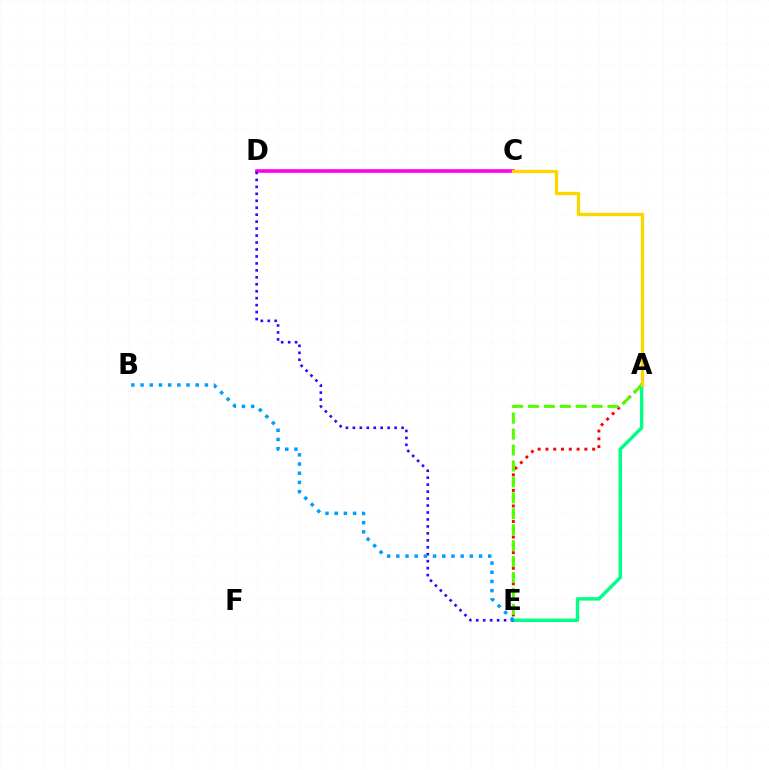{('A', 'E'): [{'color': '#ff0000', 'line_style': 'dotted', 'thickness': 2.12}, {'color': '#4fff00', 'line_style': 'dashed', 'thickness': 2.16}, {'color': '#00ff86', 'line_style': 'solid', 'thickness': 2.47}], ('C', 'D'): [{'color': '#ff00ed', 'line_style': 'solid', 'thickness': 2.6}], ('D', 'E'): [{'color': '#3700ff', 'line_style': 'dotted', 'thickness': 1.89}], ('B', 'E'): [{'color': '#009eff', 'line_style': 'dotted', 'thickness': 2.5}], ('A', 'C'): [{'color': '#ffd500', 'line_style': 'solid', 'thickness': 2.39}]}